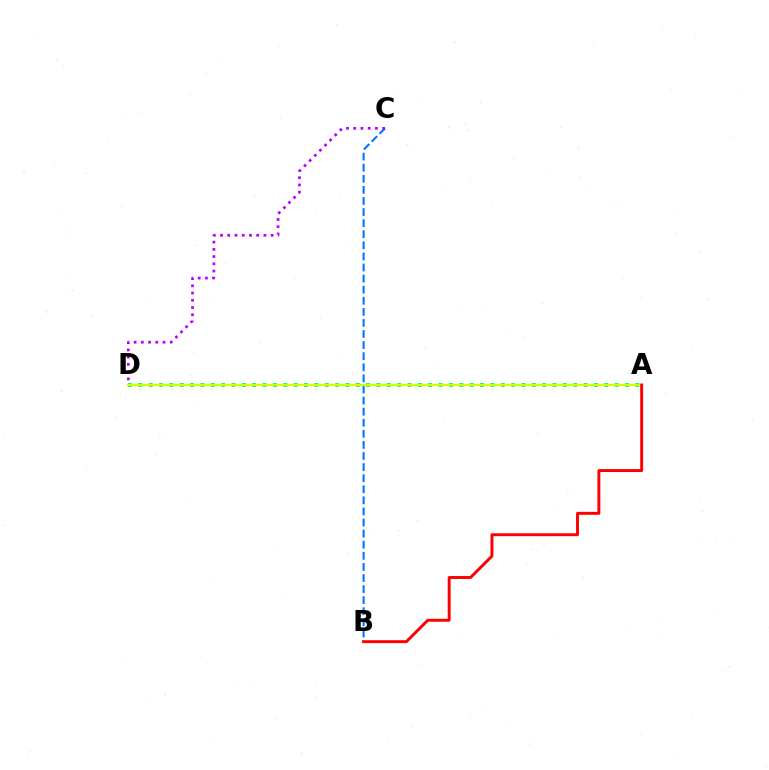{('A', 'D'): [{'color': '#00ff5c', 'line_style': 'dotted', 'thickness': 2.81}, {'color': '#d1ff00', 'line_style': 'solid', 'thickness': 1.57}], ('B', 'C'): [{'color': '#0074ff', 'line_style': 'dashed', 'thickness': 1.51}], ('C', 'D'): [{'color': '#b900ff', 'line_style': 'dotted', 'thickness': 1.97}], ('A', 'B'): [{'color': '#ff0000', 'line_style': 'solid', 'thickness': 2.11}]}